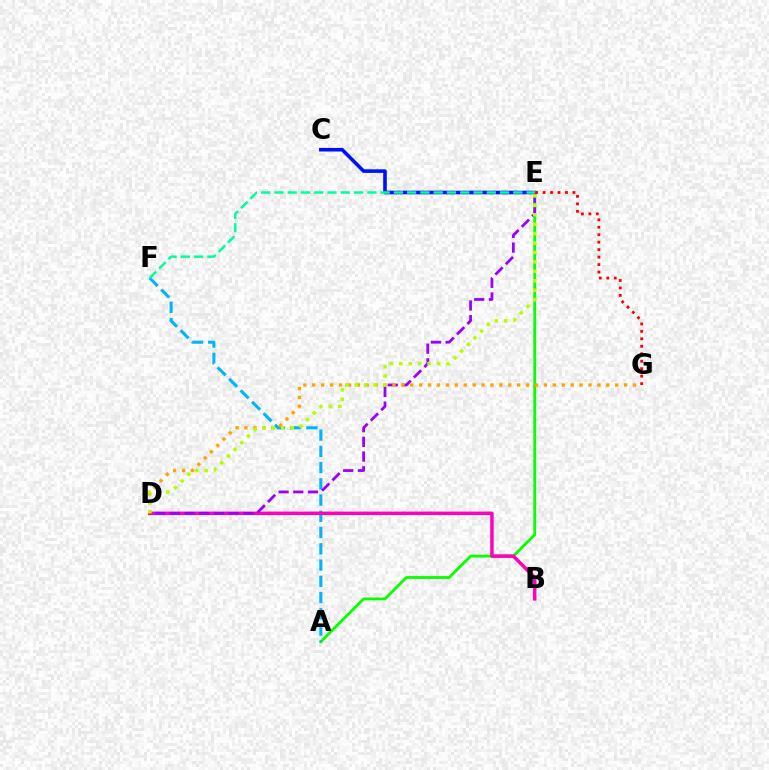{('C', 'E'): [{'color': '#0010ff', 'line_style': 'solid', 'thickness': 2.58}], ('A', 'E'): [{'color': '#08ff00', 'line_style': 'solid', 'thickness': 2.02}], ('A', 'F'): [{'color': '#00b5ff', 'line_style': 'dashed', 'thickness': 2.21}], ('B', 'D'): [{'color': '#ff00bd', 'line_style': 'solid', 'thickness': 2.53}], ('D', 'E'): [{'color': '#9b00ff', 'line_style': 'dashed', 'thickness': 2.0}, {'color': '#b3ff00', 'line_style': 'dotted', 'thickness': 2.56}], ('E', 'G'): [{'color': '#ff0000', 'line_style': 'dotted', 'thickness': 2.03}], ('D', 'G'): [{'color': '#ffa500', 'line_style': 'dotted', 'thickness': 2.42}], ('E', 'F'): [{'color': '#00ff9d', 'line_style': 'dashed', 'thickness': 1.8}]}